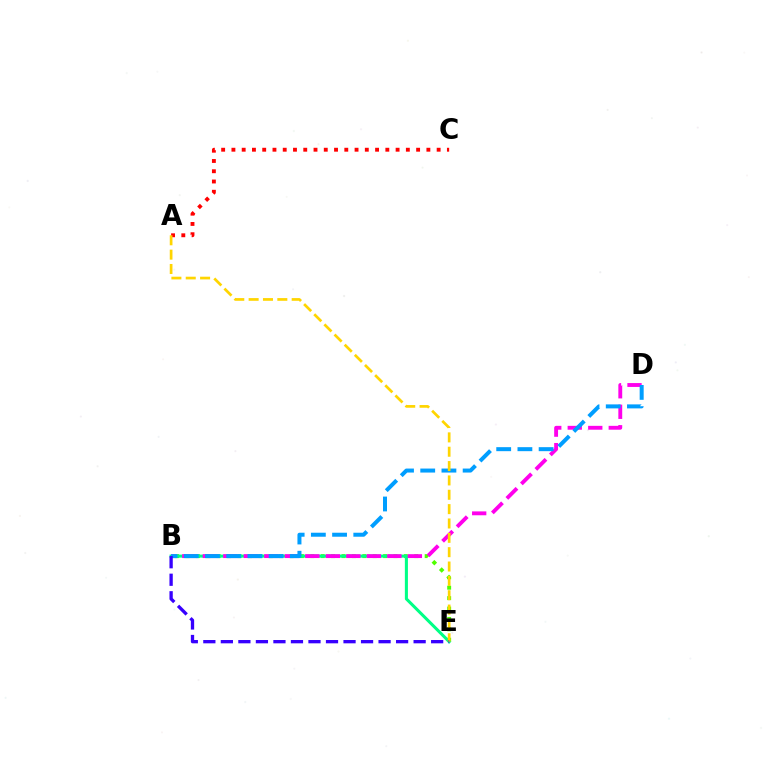{('B', 'E'): [{'color': '#4fff00', 'line_style': 'dotted', 'thickness': 2.82}, {'color': '#00ff86', 'line_style': 'solid', 'thickness': 2.2}, {'color': '#3700ff', 'line_style': 'dashed', 'thickness': 2.38}], ('B', 'D'): [{'color': '#ff00ed', 'line_style': 'dashed', 'thickness': 2.79}, {'color': '#009eff', 'line_style': 'dashed', 'thickness': 2.88}], ('A', 'C'): [{'color': '#ff0000', 'line_style': 'dotted', 'thickness': 2.79}], ('A', 'E'): [{'color': '#ffd500', 'line_style': 'dashed', 'thickness': 1.95}]}